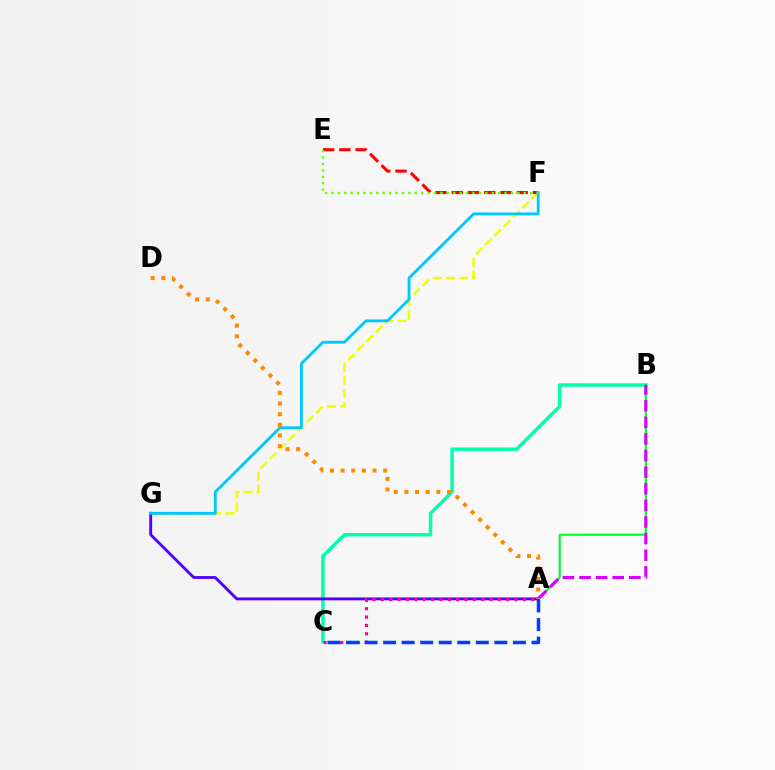{('F', 'G'): [{'color': '#eeff00', 'line_style': 'dashed', 'thickness': 1.78}, {'color': '#00c7ff', 'line_style': 'solid', 'thickness': 2.04}], ('B', 'C'): [{'color': '#00ffaf', 'line_style': 'solid', 'thickness': 2.5}], ('E', 'F'): [{'color': '#ff0000', 'line_style': 'dashed', 'thickness': 2.21}, {'color': '#66ff00', 'line_style': 'dotted', 'thickness': 1.74}], ('A', 'B'): [{'color': '#00ff27', 'line_style': 'solid', 'thickness': 1.54}, {'color': '#d600ff', 'line_style': 'dashed', 'thickness': 2.26}], ('A', 'G'): [{'color': '#4f00ff', 'line_style': 'solid', 'thickness': 2.06}], ('A', 'C'): [{'color': '#ff00a0', 'line_style': 'dotted', 'thickness': 2.27}, {'color': '#003fff', 'line_style': 'dashed', 'thickness': 2.52}], ('A', 'D'): [{'color': '#ff8800', 'line_style': 'dotted', 'thickness': 2.89}]}